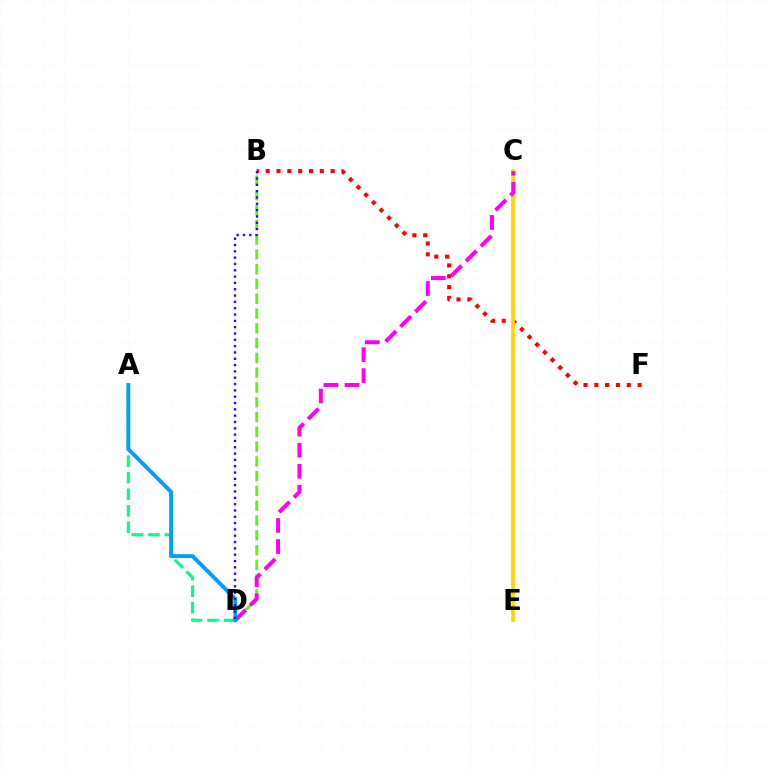{('B', 'F'): [{'color': '#ff0000', 'line_style': 'dotted', 'thickness': 2.94}], ('B', 'D'): [{'color': '#4fff00', 'line_style': 'dashed', 'thickness': 2.01}, {'color': '#3700ff', 'line_style': 'dotted', 'thickness': 1.72}], ('C', 'E'): [{'color': '#ffd500', 'line_style': 'solid', 'thickness': 2.69}], ('C', 'D'): [{'color': '#ff00ed', 'line_style': 'dashed', 'thickness': 2.86}], ('A', 'D'): [{'color': '#00ff86', 'line_style': 'dashed', 'thickness': 2.24}, {'color': '#009eff', 'line_style': 'solid', 'thickness': 2.8}]}